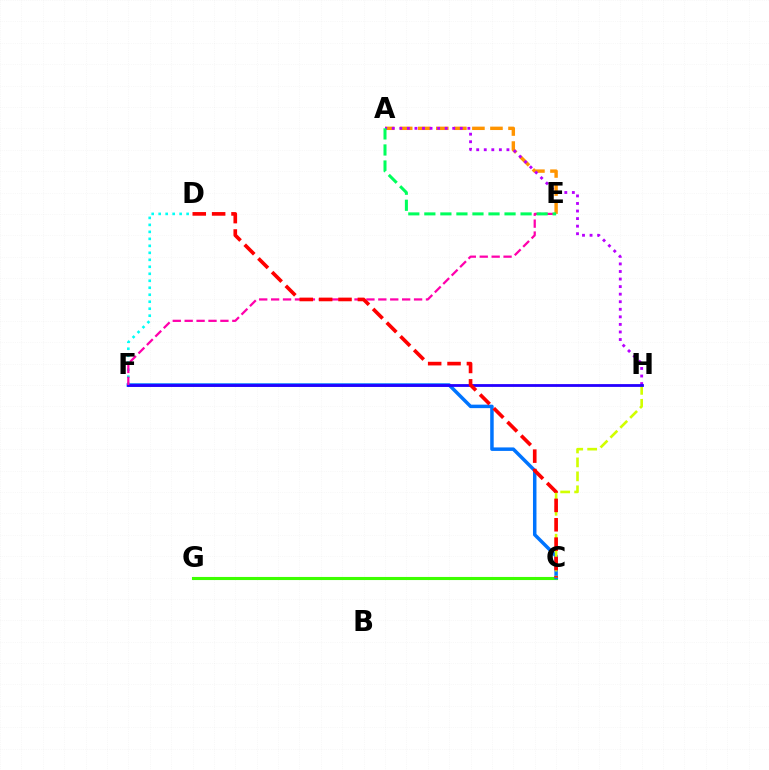{('A', 'E'): [{'color': '#ff9400', 'line_style': 'dashed', 'thickness': 2.45}, {'color': '#00ff5c', 'line_style': 'dashed', 'thickness': 2.18}], ('C', 'G'): [{'color': '#3dff00', 'line_style': 'solid', 'thickness': 2.23}], ('D', 'F'): [{'color': '#00fff6', 'line_style': 'dotted', 'thickness': 1.9}], ('A', 'H'): [{'color': '#b900ff', 'line_style': 'dotted', 'thickness': 2.05}], ('C', 'F'): [{'color': '#0074ff', 'line_style': 'solid', 'thickness': 2.51}], ('C', 'H'): [{'color': '#d1ff00', 'line_style': 'dashed', 'thickness': 1.9}], ('F', 'H'): [{'color': '#2500ff', 'line_style': 'solid', 'thickness': 2.01}], ('E', 'F'): [{'color': '#ff00ac', 'line_style': 'dashed', 'thickness': 1.62}], ('C', 'D'): [{'color': '#ff0000', 'line_style': 'dashed', 'thickness': 2.63}]}